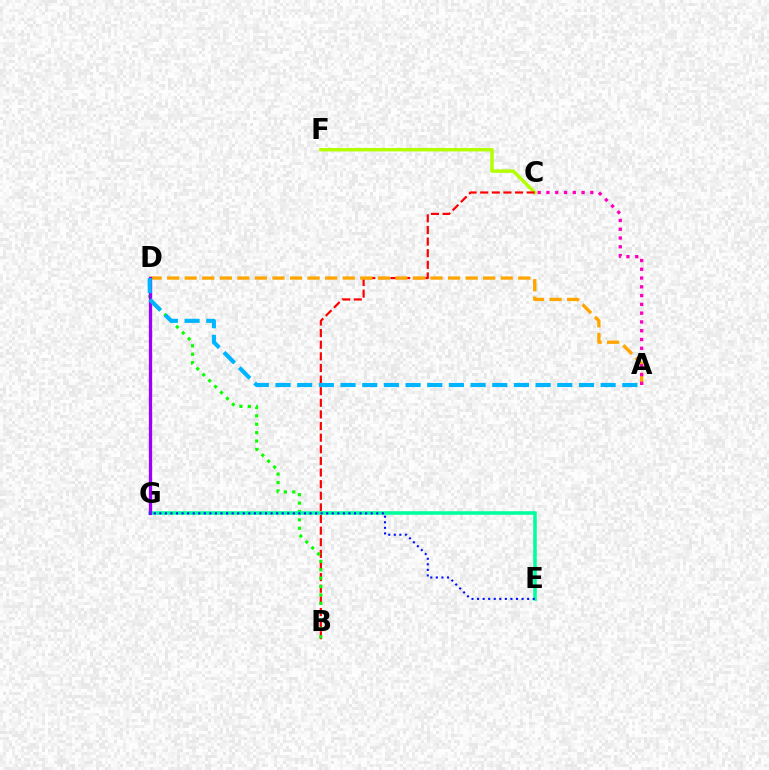{('C', 'F'): [{'color': '#b3ff00', 'line_style': 'solid', 'thickness': 2.49}], ('B', 'C'): [{'color': '#ff0000', 'line_style': 'dashed', 'thickness': 1.58}], ('B', 'D'): [{'color': '#08ff00', 'line_style': 'dotted', 'thickness': 2.28}], ('E', 'G'): [{'color': '#00ff9d', 'line_style': 'solid', 'thickness': 2.55}, {'color': '#0010ff', 'line_style': 'dotted', 'thickness': 1.51}], ('A', 'D'): [{'color': '#ffa500', 'line_style': 'dashed', 'thickness': 2.39}, {'color': '#00b5ff', 'line_style': 'dashed', 'thickness': 2.94}], ('D', 'G'): [{'color': '#9b00ff', 'line_style': 'solid', 'thickness': 2.37}], ('A', 'C'): [{'color': '#ff00bd', 'line_style': 'dotted', 'thickness': 2.38}]}